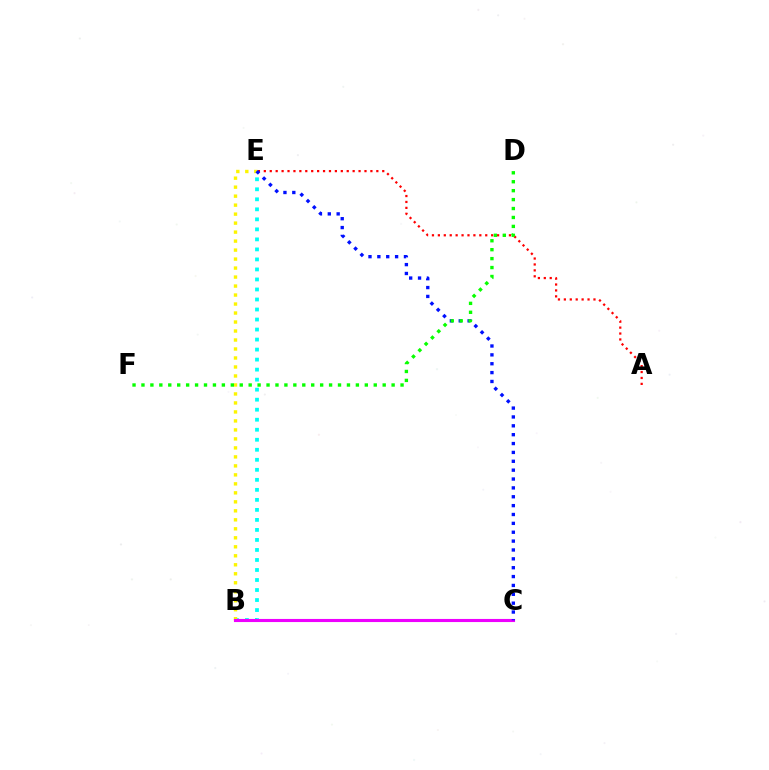{('A', 'E'): [{'color': '#ff0000', 'line_style': 'dotted', 'thickness': 1.61}], ('B', 'E'): [{'color': '#00fff6', 'line_style': 'dotted', 'thickness': 2.72}, {'color': '#fcf500', 'line_style': 'dotted', 'thickness': 2.44}], ('B', 'C'): [{'color': '#ee00ff', 'line_style': 'solid', 'thickness': 2.24}], ('C', 'E'): [{'color': '#0010ff', 'line_style': 'dotted', 'thickness': 2.41}], ('D', 'F'): [{'color': '#08ff00', 'line_style': 'dotted', 'thickness': 2.43}]}